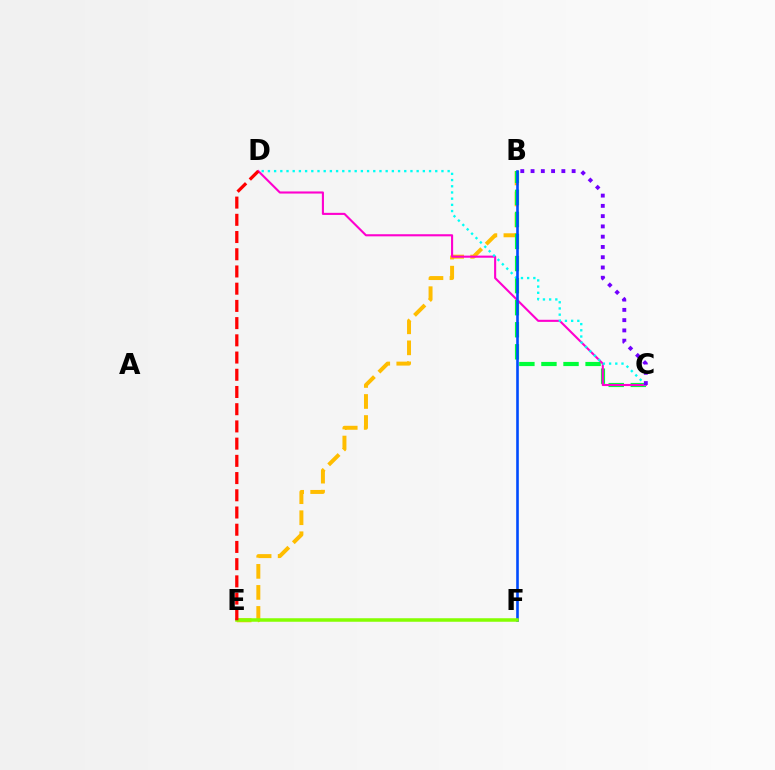{('B', 'E'): [{'color': '#ffbd00', 'line_style': 'dashed', 'thickness': 2.86}], ('B', 'C'): [{'color': '#00ff39', 'line_style': 'dashed', 'thickness': 3.0}, {'color': '#7200ff', 'line_style': 'dotted', 'thickness': 2.79}], ('C', 'D'): [{'color': '#ff00cf', 'line_style': 'solid', 'thickness': 1.52}, {'color': '#00fff6', 'line_style': 'dotted', 'thickness': 1.68}], ('B', 'F'): [{'color': '#004bff', 'line_style': 'solid', 'thickness': 1.88}], ('E', 'F'): [{'color': '#84ff00', 'line_style': 'solid', 'thickness': 2.53}], ('D', 'E'): [{'color': '#ff0000', 'line_style': 'dashed', 'thickness': 2.34}]}